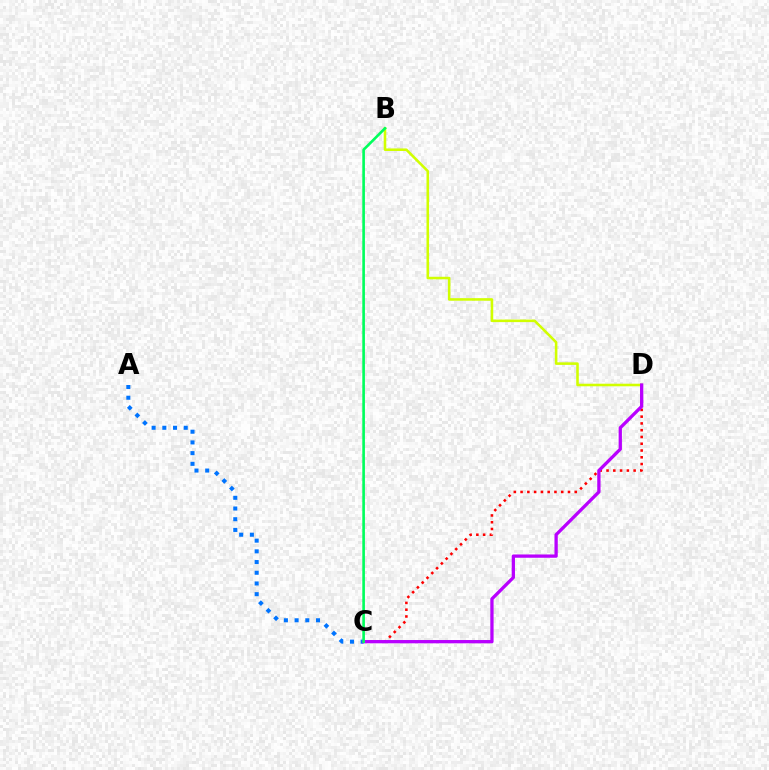{('C', 'D'): [{'color': '#ff0000', 'line_style': 'dotted', 'thickness': 1.84}, {'color': '#b900ff', 'line_style': 'solid', 'thickness': 2.36}], ('A', 'C'): [{'color': '#0074ff', 'line_style': 'dotted', 'thickness': 2.91}], ('B', 'D'): [{'color': '#d1ff00', 'line_style': 'solid', 'thickness': 1.85}], ('B', 'C'): [{'color': '#00ff5c', 'line_style': 'solid', 'thickness': 1.89}]}